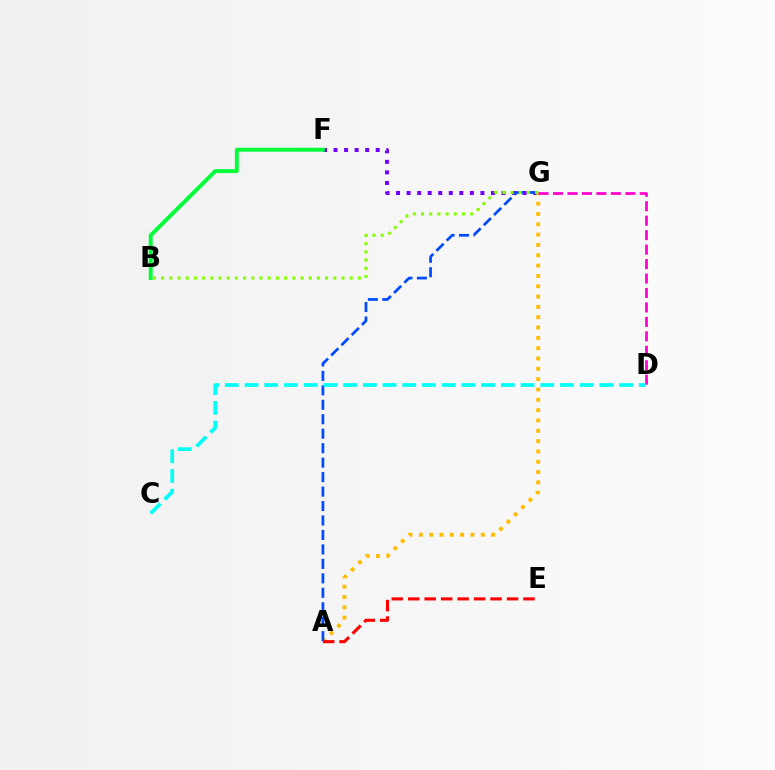{('F', 'G'): [{'color': '#7200ff', 'line_style': 'dotted', 'thickness': 2.87}], ('A', 'G'): [{'color': '#ffbd00', 'line_style': 'dotted', 'thickness': 2.81}, {'color': '#004bff', 'line_style': 'dashed', 'thickness': 1.96}], ('D', 'G'): [{'color': '#ff00cf', 'line_style': 'dashed', 'thickness': 1.96}], ('A', 'E'): [{'color': '#ff0000', 'line_style': 'dashed', 'thickness': 2.24}], ('C', 'D'): [{'color': '#00fff6', 'line_style': 'dashed', 'thickness': 2.68}], ('B', 'F'): [{'color': '#00ff39', 'line_style': 'solid', 'thickness': 2.83}], ('B', 'G'): [{'color': '#84ff00', 'line_style': 'dotted', 'thickness': 2.23}]}